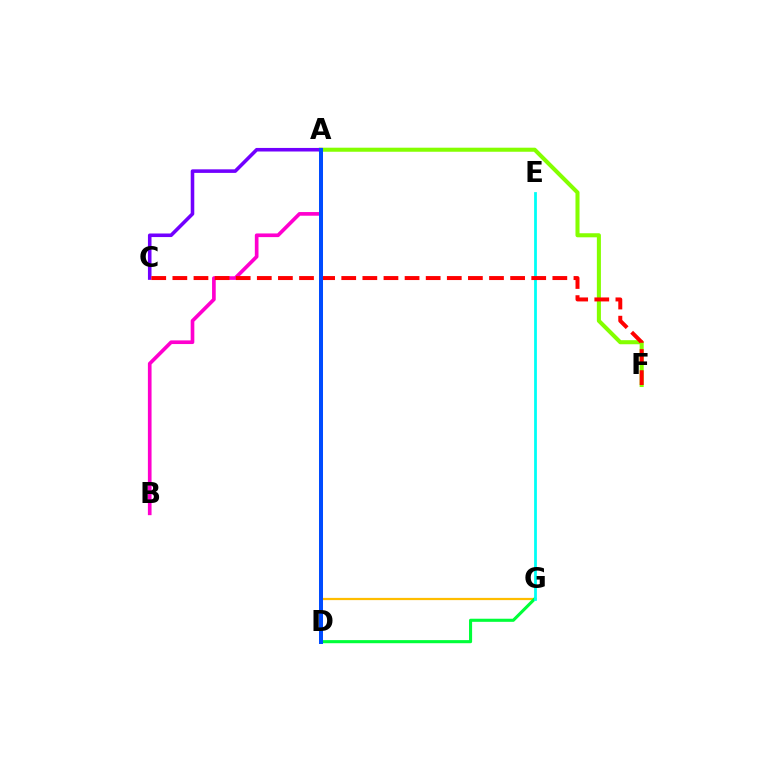{('A', 'F'): [{'color': '#84ff00', 'line_style': 'solid', 'thickness': 2.92}], ('D', 'G'): [{'color': '#ffbd00', 'line_style': 'solid', 'thickness': 1.6}, {'color': '#00ff39', 'line_style': 'solid', 'thickness': 2.23}], ('A', 'C'): [{'color': '#7200ff', 'line_style': 'solid', 'thickness': 2.57}], ('E', 'G'): [{'color': '#00fff6', 'line_style': 'solid', 'thickness': 2.0}], ('A', 'B'): [{'color': '#ff00cf', 'line_style': 'solid', 'thickness': 2.64}], ('C', 'F'): [{'color': '#ff0000', 'line_style': 'dashed', 'thickness': 2.87}], ('A', 'D'): [{'color': '#004bff', 'line_style': 'solid', 'thickness': 2.88}]}